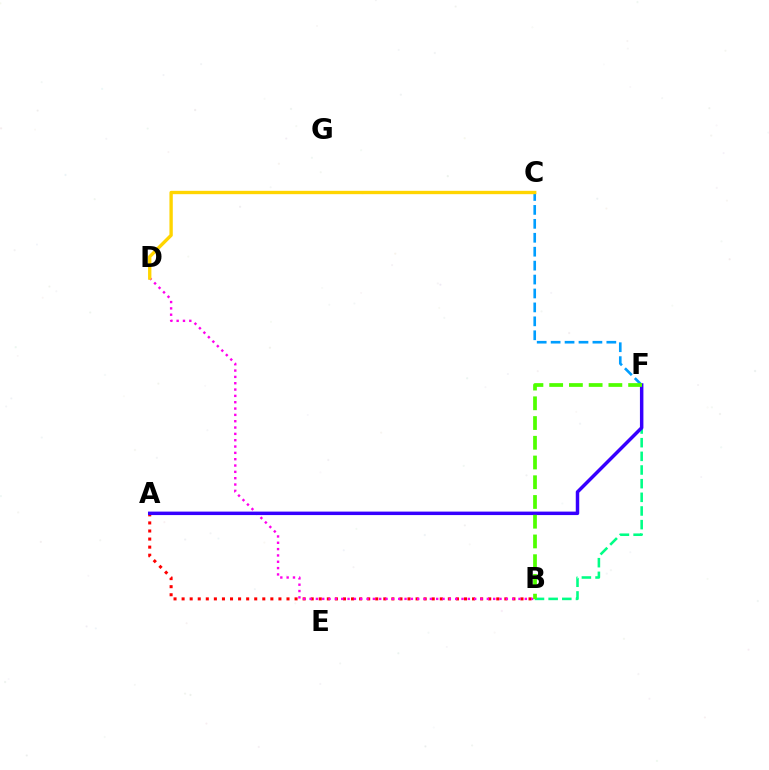{('A', 'B'): [{'color': '#ff0000', 'line_style': 'dotted', 'thickness': 2.19}], ('C', 'F'): [{'color': '#009eff', 'line_style': 'dashed', 'thickness': 1.89}], ('B', 'D'): [{'color': '#ff00ed', 'line_style': 'dotted', 'thickness': 1.72}], ('B', 'F'): [{'color': '#00ff86', 'line_style': 'dashed', 'thickness': 1.86}, {'color': '#4fff00', 'line_style': 'dashed', 'thickness': 2.68}], ('A', 'F'): [{'color': '#3700ff', 'line_style': 'solid', 'thickness': 2.5}], ('C', 'D'): [{'color': '#ffd500', 'line_style': 'solid', 'thickness': 2.41}]}